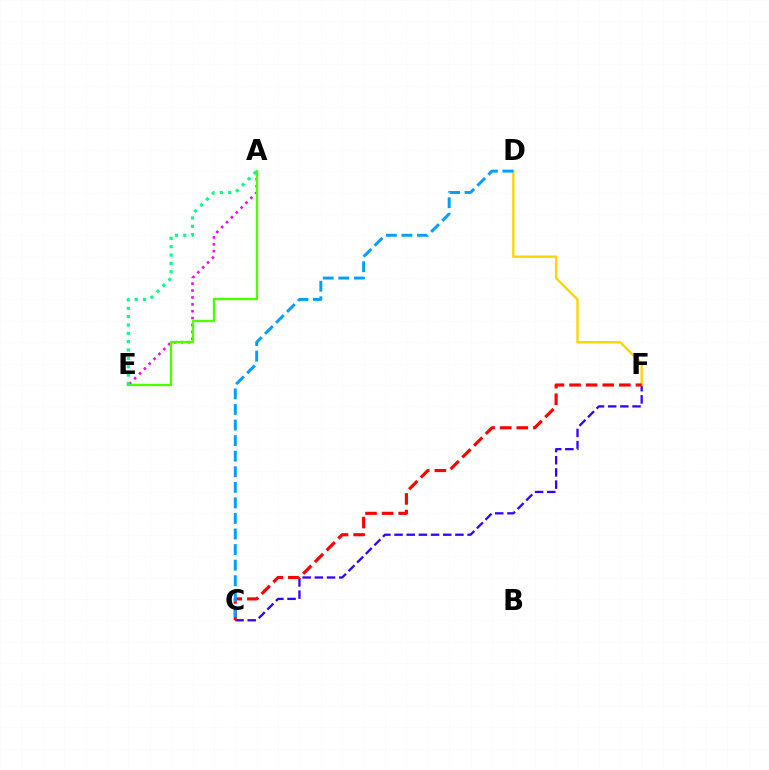{('C', 'F'): [{'color': '#3700ff', 'line_style': 'dashed', 'thickness': 1.65}, {'color': '#ff0000', 'line_style': 'dashed', 'thickness': 2.26}], ('A', 'E'): [{'color': '#ff00ed', 'line_style': 'dotted', 'thickness': 1.87}, {'color': '#4fff00', 'line_style': 'solid', 'thickness': 1.71}, {'color': '#00ff86', 'line_style': 'dotted', 'thickness': 2.27}], ('D', 'F'): [{'color': '#ffd500', 'line_style': 'solid', 'thickness': 1.71}], ('C', 'D'): [{'color': '#009eff', 'line_style': 'dashed', 'thickness': 2.11}]}